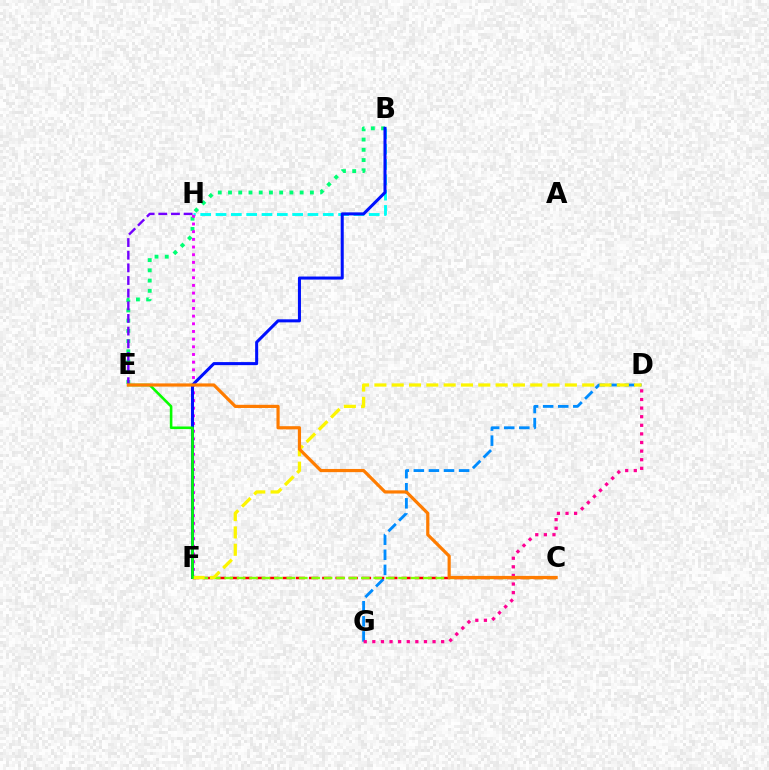{('D', 'G'): [{'color': '#008cff', 'line_style': 'dashed', 'thickness': 2.05}, {'color': '#ff0094', 'line_style': 'dotted', 'thickness': 2.34}], ('B', 'H'): [{'color': '#00fff6', 'line_style': 'dashed', 'thickness': 2.08}], ('B', 'E'): [{'color': '#00ff74', 'line_style': 'dotted', 'thickness': 2.78}], ('C', 'F'): [{'color': '#ff0000', 'line_style': 'dashed', 'thickness': 1.79}, {'color': '#84ff00', 'line_style': 'dashed', 'thickness': 1.69}], ('F', 'H'): [{'color': '#ee00ff', 'line_style': 'dotted', 'thickness': 2.09}], ('B', 'F'): [{'color': '#0010ff', 'line_style': 'solid', 'thickness': 2.19}], ('E', 'H'): [{'color': '#7200ff', 'line_style': 'dashed', 'thickness': 1.72}], ('D', 'F'): [{'color': '#fcf500', 'line_style': 'dashed', 'thickness': 2.35}], ('E', 'F'): [{'color': '#08ff00', 'line_style': 'solid', 'thickness': 1.86}], ('C', 'E'): [{'color': '#ff7c00', 'line_style': 'solid', 'thickness': 2.29}]}